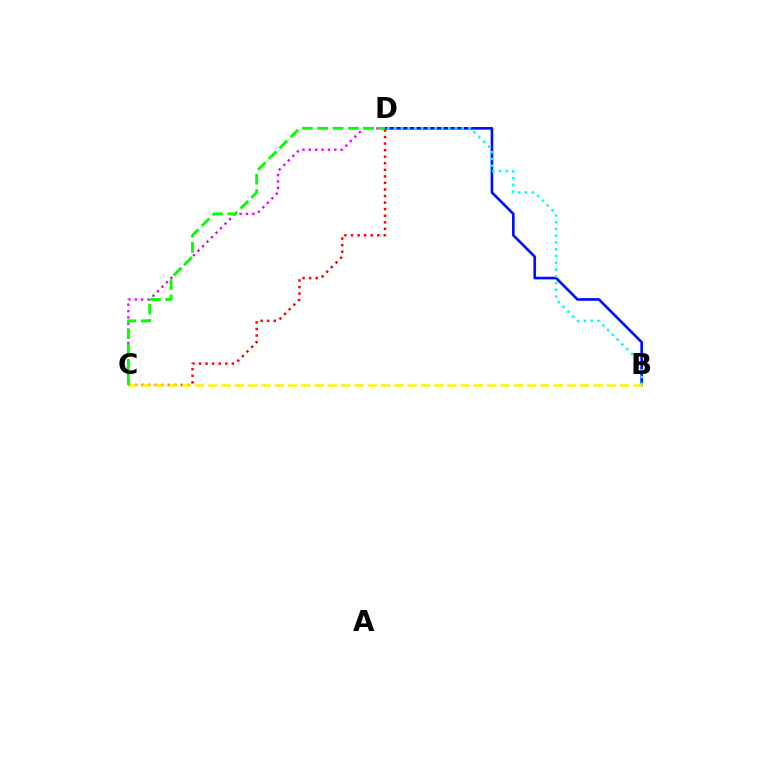{('B', 'D'): [{'color': '#0010ff', 'line_style': 'solid', 'thickness': 1.91}, {'color': '#00fff6', 'line_style': 'dotted', 'thickness': 1.84}], ('C', 'D'): [{'color': '#ee00ff', 'line_style': 'dotted', 'thickness': 1.73}, {'color': '#ff0000', 'line_style': 'dotted', 'thickness': 1.78}, {'color': '#08ff00', 'line_style': 'dashed', 'thickness': 2.08}], ('B', 'C'): [{'color': '#fcf500', 'line_style': 'dashed', 'thickness': 1.8}]}